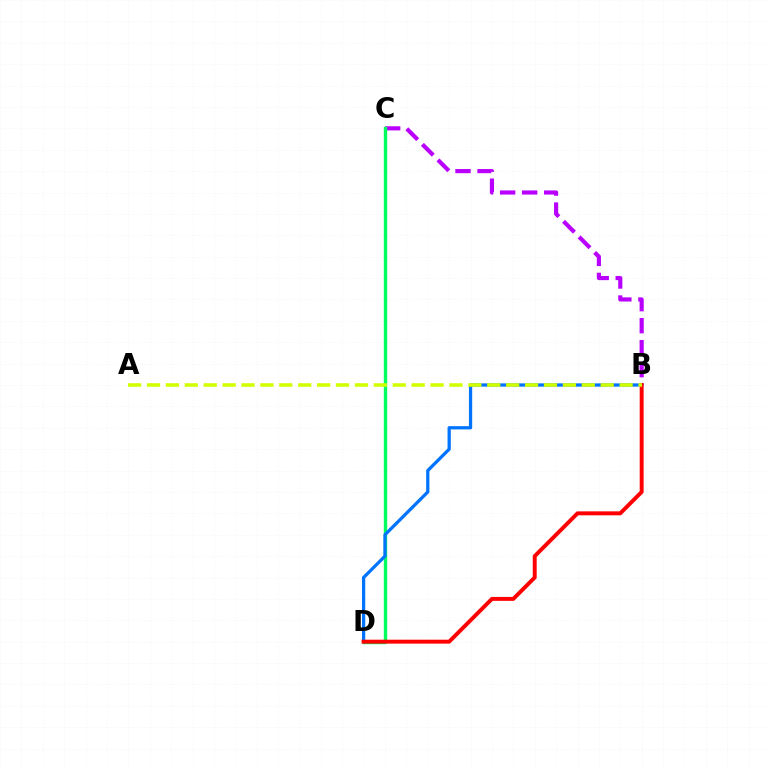{('B', 'C'): [{'color': '#b900ff', 'line_style': 'dashed', 'thickness': 2.99}], ('C', 'D'): [{'color': '#00ff5c', 'line_style': 'solid', 'thickness': 2.45}], ('B', 'D'): [{'color': '#0074ff', 'line_style': 'solid', 'thickness': 2.34}, {'color': '#ff0000', 'line_style': 'solid', 'thickness': 2.83}], ('A', 'B'): [{'color': '#d1ff00', 'line_style': 'dashed', 'thickness': 2.57}]}